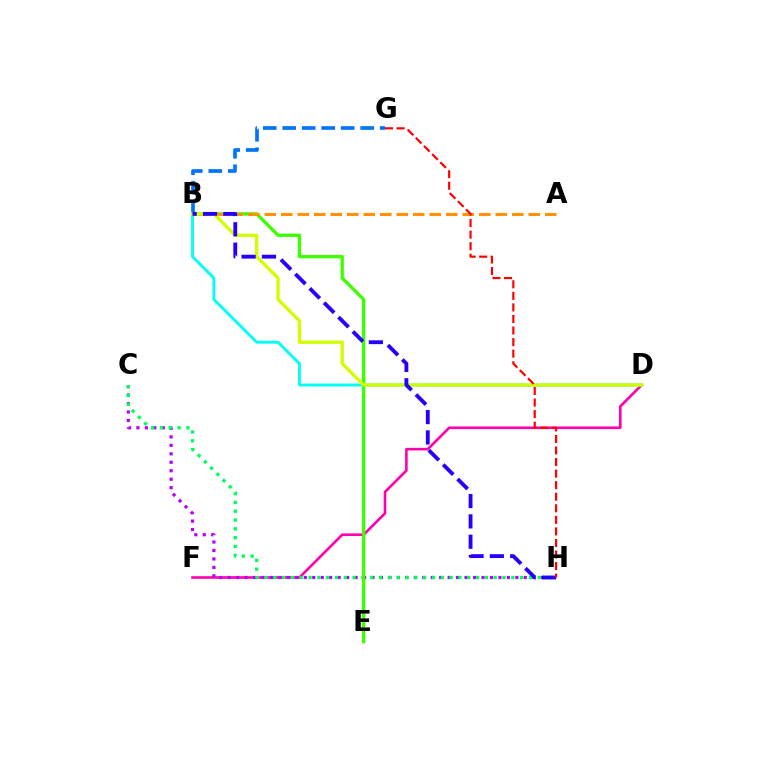{('D', 'F'): [{'color': '#ff00ac', 'line_style': 'solid', 'thickness': 1.88}], ('C', 'H'): [{'color': '#b900ff', 'line_style': 'dotted', 'thickness': 2.3}, {'color': '#00ff5c', 'line_style': 'dotted', 'thickness': 2.39}], ('B', 'E'): [{'color': '#3dff00', 'line_style': 'solid', 'thickness': 2.39}], ('B', 'G'): [{'color': '#0074ff', 'line_style': 'dashed', 'thickness': 2.65}], ('B', 'D'): [{'color': '#00fff6', 'line_style': 'solid', 'thickness': 2.08}, {'color': '#d1ff00', 'line_style': 'solid', 'thickness': 2.38}], ('A', 'B'): [{'color': '#ff9400', 'line_style': 'dashed', 'thickness': 2.24}], ('B', 'H'): [{'color': '#2500ff', 'line_style': 'dashed', 'thickness': 2.76}], ('G', 'H'): [{'color': '#ff0000', 'line_style': 'dashed', 'thickness': 1.57}]}